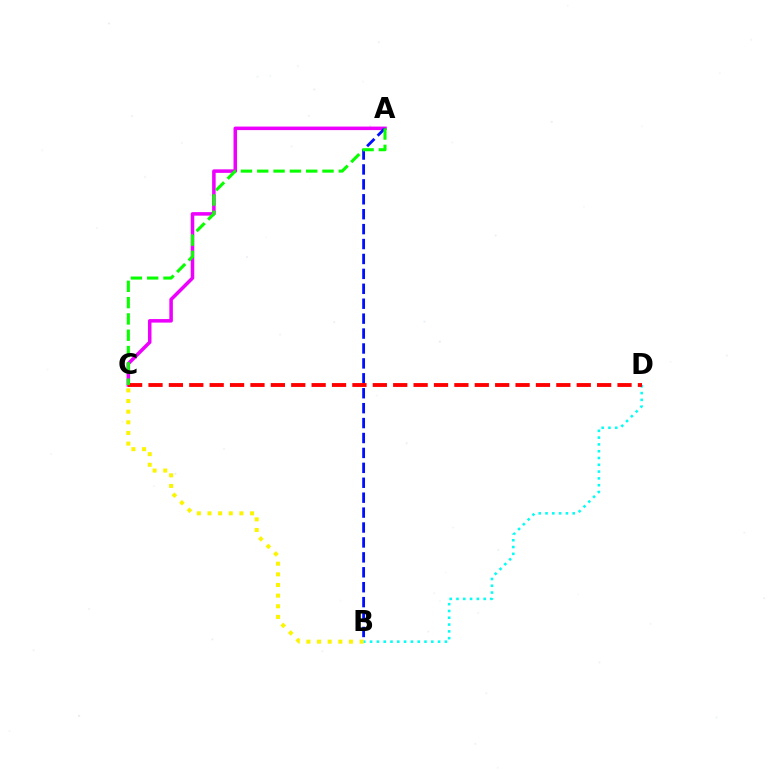{('A', 'C'): [{'color': '#ee00ff', 'line_style': 'solid', 'thickness': 2.54}, {'color': '#08ff00', 'line_style': 'dashed', 'thickness': 2.22}], ('B', 'C'): [{'color': '#fcf500', 'line_style': 'dotted', 'thickness': 2.89}], ('A', 'B'): [{'color': '#0010ff', 'line_style': 'dashed', 'thickness': 2.03}], ('B', 'D'): [{'color': '#00fff6', 'line_style': 'dotted', 'thickness': 1.85}], ('C', 'D'): [{'color': '#ff0000', 'line_style': 'dashed', 'thickness': 2.77}]}